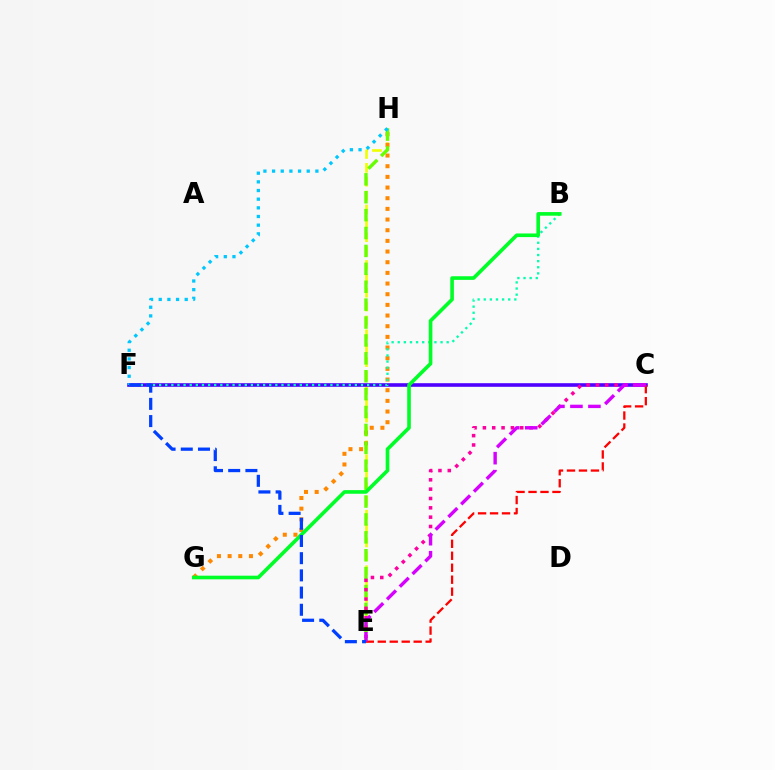{('E', 'H'): [{'color': '#eeff00', 'line_style': 'dashed', 'thickness': 1.88}, {'color': '#66ff00', 'line_style': 'dashed', 'thickness': 2.43}], ('G', 'H'): [{'color': '#ff8800', 'line_style': 'dotted', 'thickness': 2.9}], ('C', 'F'): [{'color': '#4f00ff', 'line_style': 'solid', 'thickness': 2.6}], ('B', 'F'): [{'color': '#00ffaf', 'line_style': 'dotted', 'thickness': 1.66}], ('C', 'E'): [{'color': '#ff00a0', 'line_style': 'dotted', 'thickness': 2.54}, {'color': '#ff0000', 'line_style': 'dashed', 'thickness': 1.63}, {'color': '#d600ff', 'line_style': 'dashed', 'thickness': 2.44}], ('B', 'G'): [{'color': '#00ff27', 'line_style': 'solid', 'thickness': 2.61}], ('F', 'H'): [{'color': '#00c7ff', 'line_style': 'dotted', 'thickness': 2.35}], ('E', 'F'): [{'color': '#003fff', 'line_style': 'dashed', 'thickness': 2.34}]}